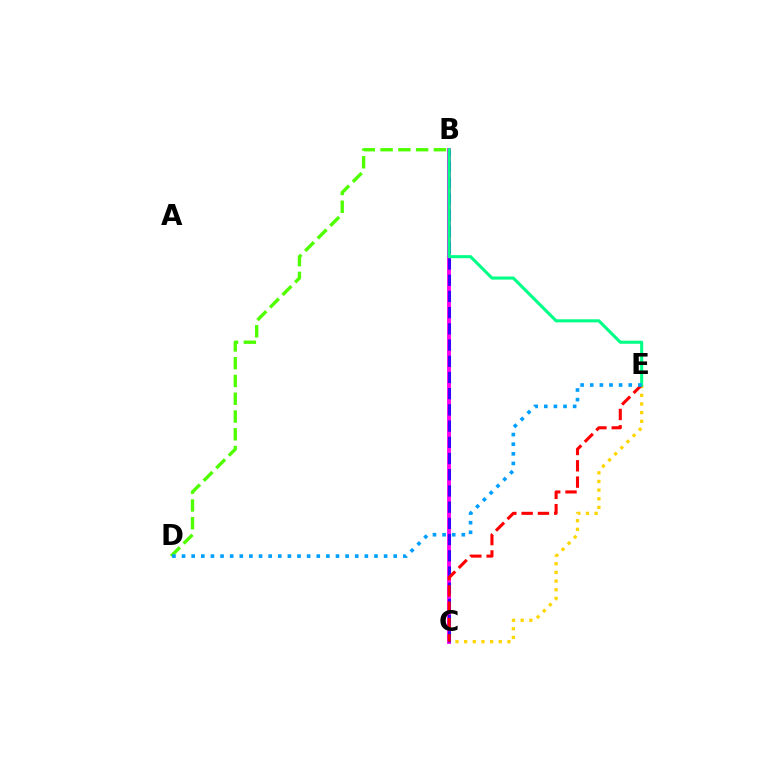{('C', 'E'): [{'color': '#ffd500', 'line_style': 'dotted', 'thickness': 2.35}, {'color': '#ff0000', 'line_style': 'dashed', 'thickness': 2.22}], ('B', 'C'): [{'color': '#ff00ed', 'line_style': 'solid', 'thickness': 2.77}, {'color': '#3700ff', 'line_style': 'dashed', 'thickness': 2.2}], ('B', 'D'): [{'color': '#4fff00', 'line_style': 'dashed', 'thickness': 2.41}], ('B', 'E'): [{'color': '#00ff86', 'line_style': 'solid', 'thickness': 2.21}], ('D', 'E'): [{'color': '#009eff', 'line_style': 'dotted', 'thickness': 2.61}]}